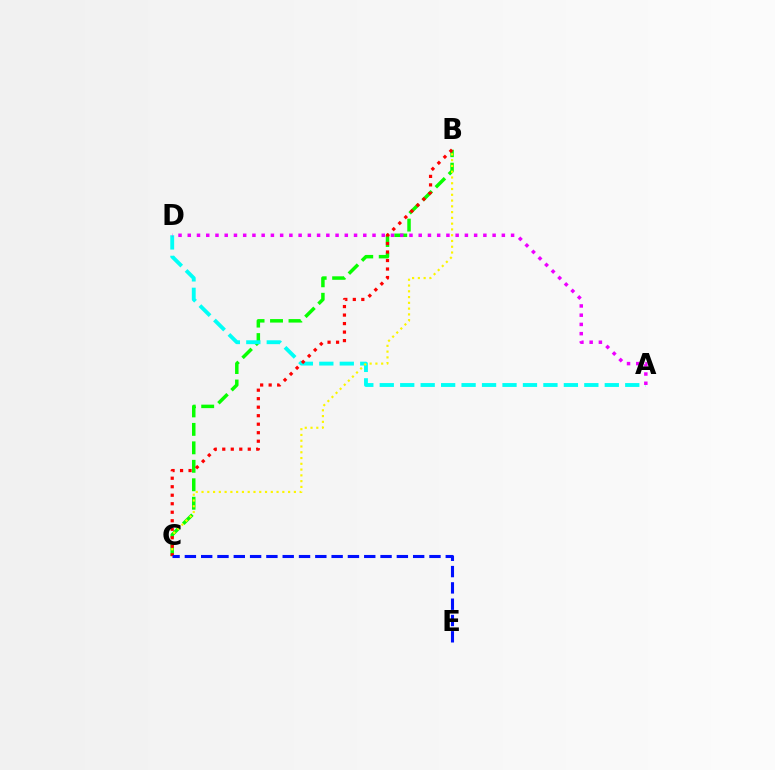{('B', 'C'): [{'color': '#08ff00', 'line_style': 'dashed', 'thickness': 2.51}, {'color': '#fcf500', 'line_style': 'dotted', 'thickness': 1.57}, {'color': '#ff0000', 'line_style': 'dotted', 'thickness': 2.31}], ('A', 'D'): [{'color': '#00fff6', 'line_style': 'dashed', 'thickness': 2.78}, {'color': '#ee00ff', 'line_style': 'dotted', 'thickness': 2.51}], ('C', 'E'): [{'color': '#0010ff', 'line_style': 'dashed', 'thickness': 2.22}]}